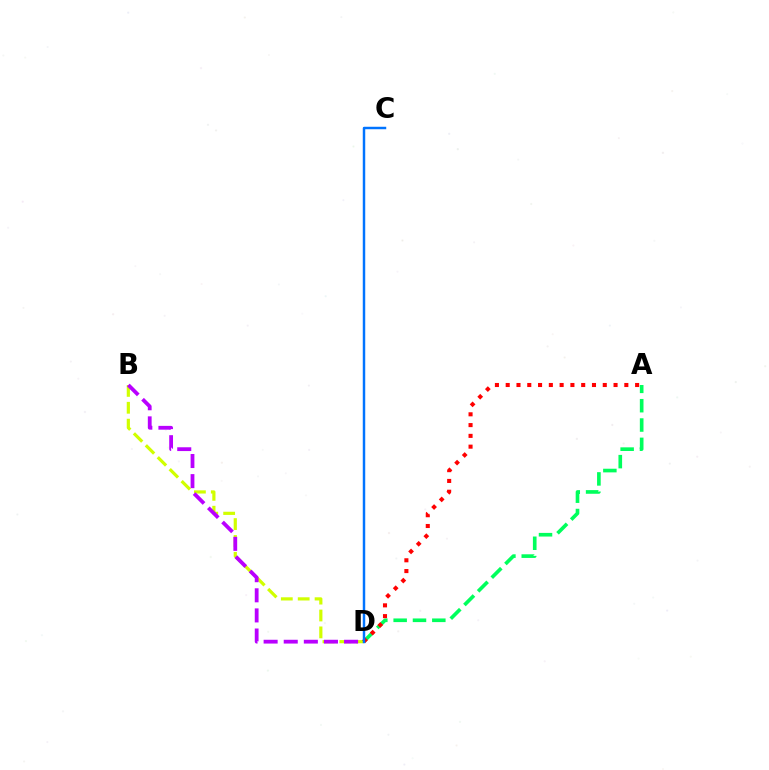{('B', 'D'): [{'color': '#d1ff00', 'line_style': 'dashed', 'thickness': 2.29}, {'color': '#b900ff', 'line_style': 'dashed', 'thickness': 2.73}], ('A', 'D'): [{'color': '#00ff5c', 'line_style': 'dashed', 'thickness': 2.63}, {'color': '#ff0000', 'line_style': 'dotted', 'thickness': 2.93}], ('C', 'D'): [{'color': '#0074ff', 'line_style': 'solid', 'thickness': 1.77}]}